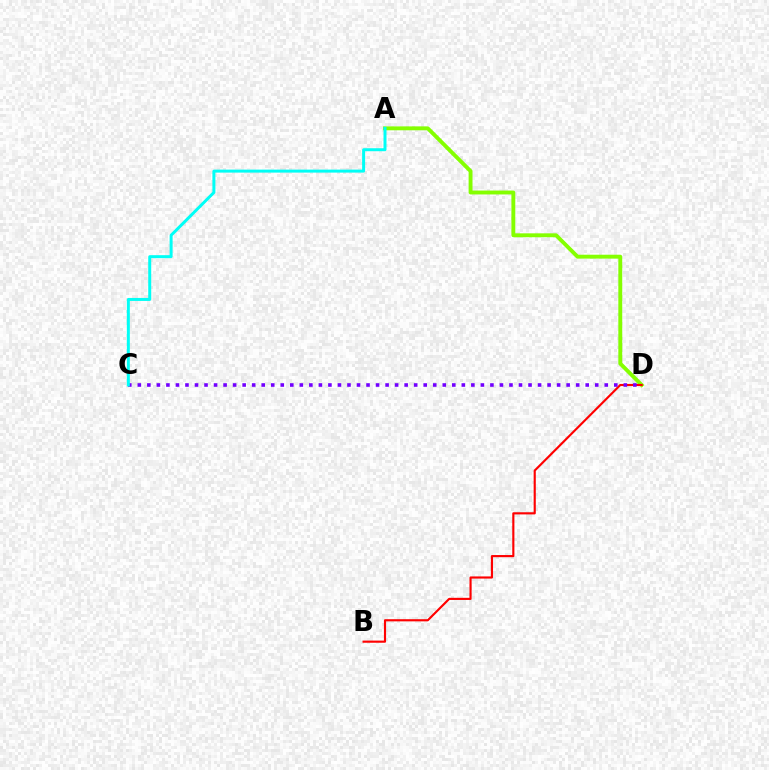{('A', 'D'): [{'color': '#84ff00', 'line_style': 'solid', 'thickness': 2.8}], ('B', 'D'): [{'color': '#ff0000', 'line_style': 'solid', 'thickness': 1.55}], ('C', 'D'): [{'color': '#7200ff', 'line_style': 'dotted', 'thickness': 2.59}], ('A', 'C'): [{'color': '#00fff6', 'line_style': 'solid', 'thickness': 2.15}]}